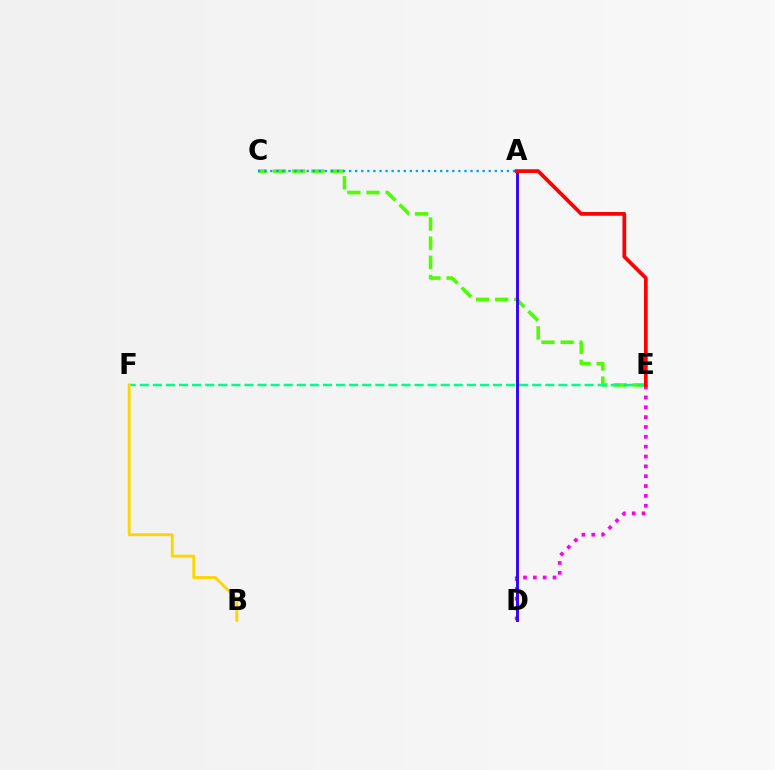{('C', 'E'): [{'color': '#4fff00', 'line_style': 'dashed', 'thickness': 2.6}], ('D', 'E'): [{'color': '#ff00ed', 'line_style': 'dotted', 'thickness': 2.68}], ('E', 'F'): [{'color': '#00ff86', 'line_style': 'dashed', 'thickness': 1.78}], ('A', 'C'): [{'color': '#009eff', 'line_style': 'dotted', 'thickness': 1.65}], ('A', 'D'): [{'color': '#3700ff', 'line_style': 'solid', 'thickness': 2.1}], ('A', 'E'): [{'color': '#ff0000', 'line_style': 'solid', 'thickness': 2.69}], ('B', 'F'): [{'color': '#ffd500', 'line_style': 'solid', 'thickness': 2.05}]}